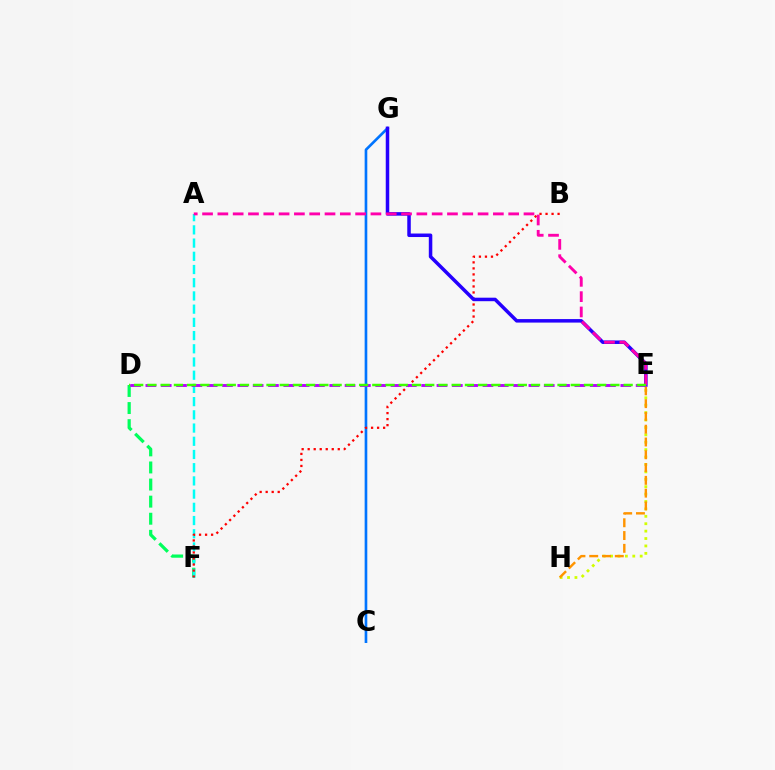{('D', 'F'): [{'color': '#00ff5c', 'line_style': 'dashed', 'thickness': 2.32}], ('C', 'G'): [{'color': '#0074ff', 'line_style': 'solid', 'thickness': 1.91}], ('A', 'F'): [{'color': '#00fff6', 'line_style': 'dashed', 'thickness': 1.79}], ('E', 'H'): [{'color': '#d1ff00', 'line_style': 'dotted', 'thickness': 2.01}, {'color': '#ff9400', 'line_style': 'dashed', 'thickness': 1.74}], ('B', 'F'): [{'color': '#ff0000', 'line_style': 'dotted', 'thickness': 1.64}], ('E', 'G'): [{'color': '#2500ff', 'line_style': 'solid', 'thickness': 2.53}], ('A', 'E'): [{'color': '#ff00ac', 'line_style': 'dashed', 'thickness': 2.08}], ('D', 'E'): [{'color': '#b900ff', 'line_style': 'dashed', 'thickness': 2.08}, {'color': '#3dff00', 'line_style': 'dashed', 'thickness': 1.8}]}